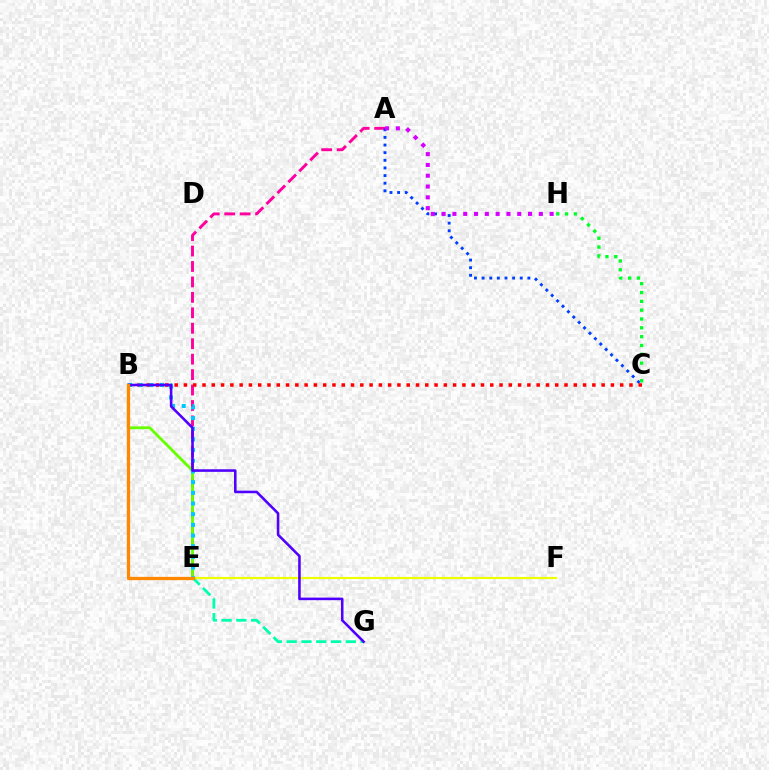{('A', 'E'): [{'color': '#ff00a0', 'line_style': 'dashed', 'thickness': 2.1}], ('B', 'E'): [{'color': '#66ff00', 'line_style': 'solid', 'thickness': 2.05}, {'color': '#00c7ff', 'line_style': 'dotted', 'thickness': 2.9}, {'color': '#ff8800', 'line_style': 'solid', 'thickness': 2.36}], ('A', 'C'): [{'color': '#003fff', 'line_style': 'dotted', 'thickness': 2.07}], ('B', 'C'): [{'color': '#ff0000', 'line_style': 'dotted', 'thickness': 2.52}], ('E', 'F'): [{'color': '#eeff00', 'line_style': 'solid', 'thickness': 1.57}], ('E', 'G'): [{'color': '#00ffaf', 'line_style': 'dashed', 'thickness': 2.01}], ('A', 'H'): [{'color': '#d600ff', 'line_style': 'dotted', 'thickness': 2.93}], ('B', 'G'): [{'color': '#4f00ff', 'line_style': 'solid', 'thickness': 1.85}], ('C', 'H'): [{'color': '#00ff27', 'line_style': 'dotted', 'thickness': 2.4}]}